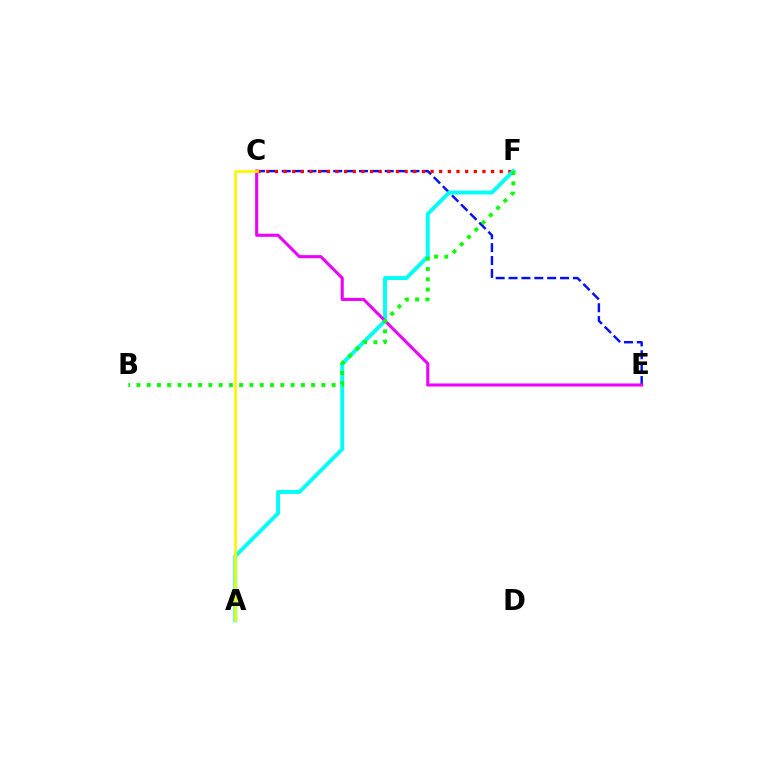{('C', 'E'): [{'color': '#0010ff', 'line_style': 'dashed', 'thickness': 1.75}, {'color': '#ee00ff', 'line_style': 'solid', 'thickness': 2.2}], ('C', 'F'): [{'color': '#ff0000', 'line_style': 'dotted', 'thickness': 2.35}], ('A', 'F'): [{'color': '#00fff6', 'line_style': 'solid', 'thickness': 2.8}], ('B', 'F'): [{'color': '#08ff00', 'line_style': 'dotted', 'thickness': 2.79}], ('A', 'C'): [{'color': '#fcf500', 'line_style': 'solid', 'thickness': 1.94}]}